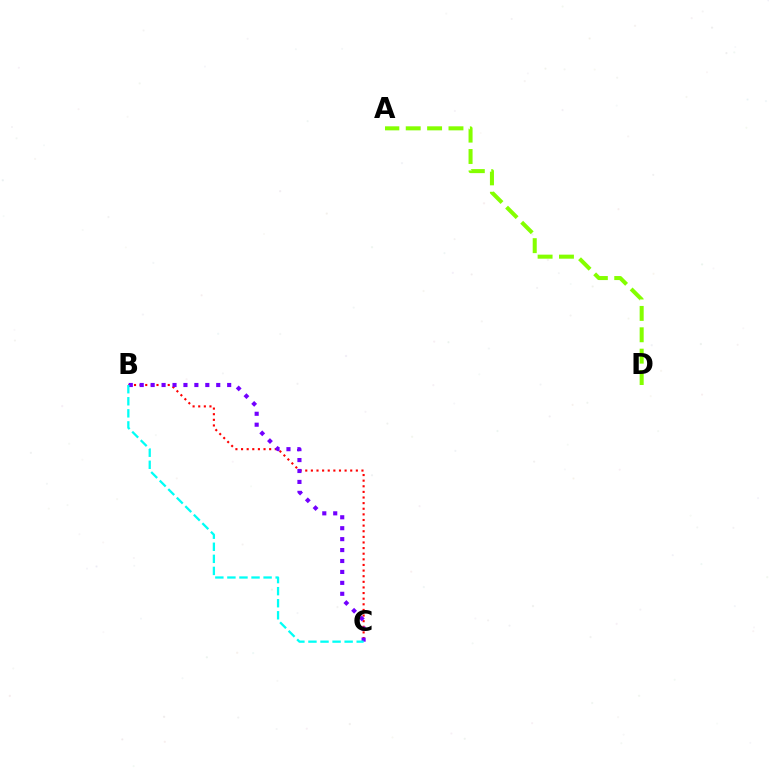{('B', 'C'): [{'color': '#ff0000', 'line_style': 'dotted', 'thickness': 1.53}, {'color': '#7200ff', 'line_style': 'dotted', 'thickness': 2.97}, {'color': '#00fff6', 'line_style': 'dashed', 'thickness': 1.64}], ('A', 'D'): [{'color': '#84ff00', 'line_style': 'dashed', 'thickness': 2.9}]}